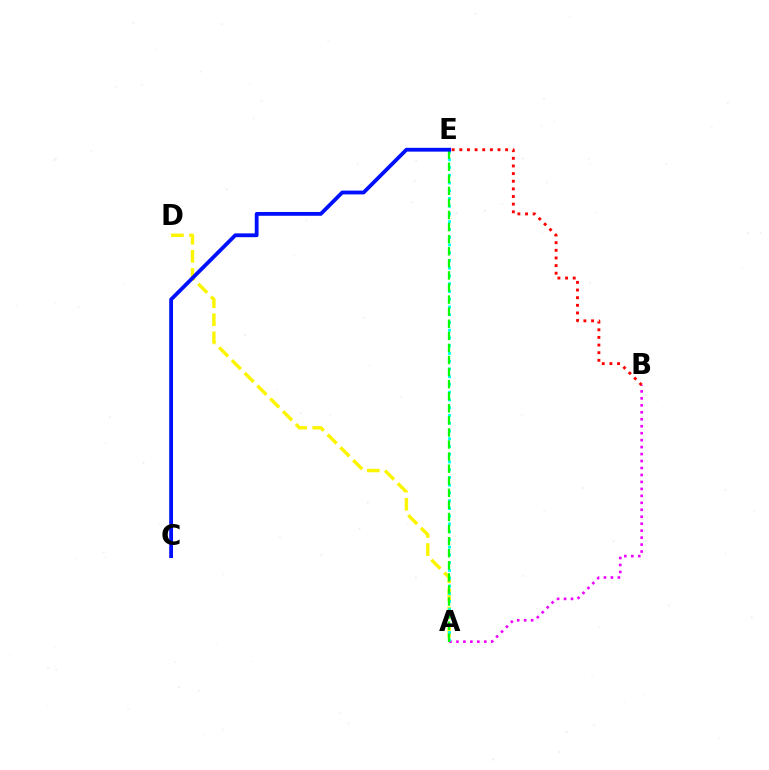{('A', 'D'): [{'color': '#fcf500', 'line_style': 'dashed', 'thickness': 2.46}], ('A', 'B'): [{'color': '#ee00ff', 'line_style': 'dotted', 'thickness': 1.89}], ('A', 'E'): [{'color': '#00fff6', 'line_style': 'dotted', 'thickness': 2.11}, {'color': '#08ff00', 'line_style': 'dashed', 'thickness': 1.64}], ('B', 'E'): [{'color': '#ff0000', 'line_style': 'dotted', 'thickness': 2.08}], ('C', 'E'): [{'color': '#0010ff', 'line_style': 'solid', 'thickness': 2.74}]}